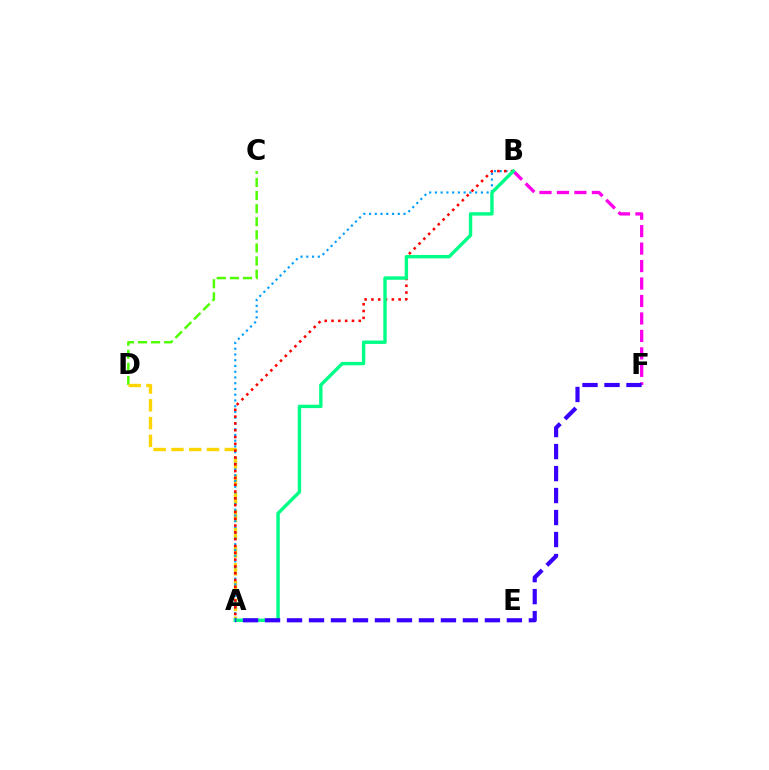{('C', 'D'): [{'color': '#4fff00', 'line_style': 'dashed', 'thickness': 1.78}], ('A', 'D'): [{'color': '#ffd500', 'line_style': 'dashed', 'thickness': 2.42}], ('A', 'B'): [{'color': '#009eff', 'line_style': 'dotted', 'thickness': 1.56}, {'color': '#ff0000', 'line_style': 'dotted', 'thickness': 1.85}, {'color': '#00ff86', 'line_style': 'solid', 'thickness': 2.44}], ('B', 'F'): [{'color': '#ff00ed', 'line_style': 'dashed', 'thickness': 2.37}], ('A', 'F'): [{'color': '#3700ff', 'line_style': 'dashed', 'thickness': 2.99}]}